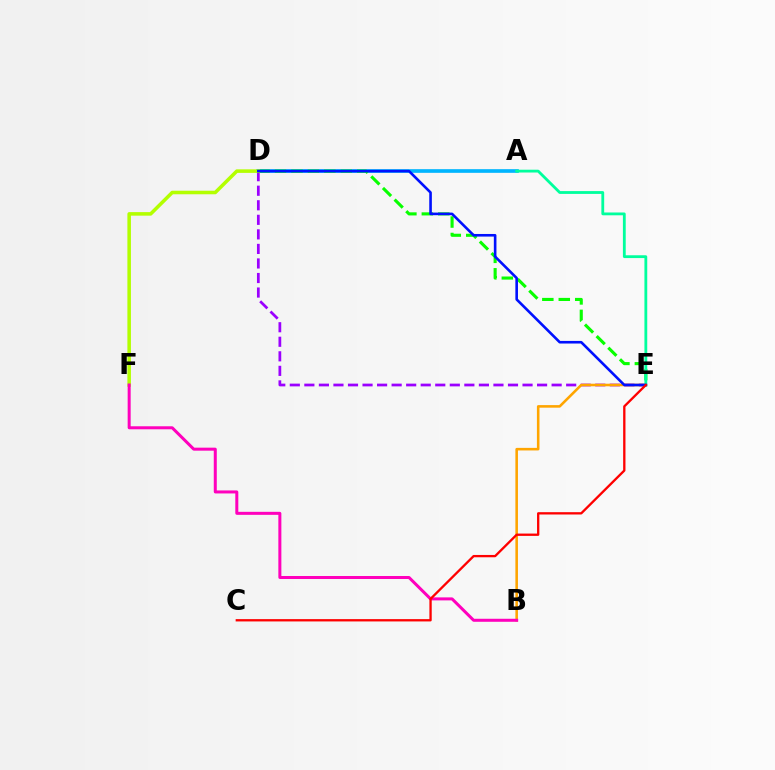{('D', 'E'): [{'color': '#9b00ff', 'line_style': 'dashed', 'thickness': 1.98}, {'color': '#08ff00', 'line_style': 'dashed', 'thickness': 2.23}, {'color': '#0010ff', 'line_style': 'solid', 'thickness': 1.88}], ('A', 'D'): [{'color': '#00b5ff', 'line_style': 'solid', 'thickness': 2.64}], ('D', 'F'): [{'color': '#b3ff00', 'line_style': 'solid', 'thickness': 2.55}], ('B', 'E'): [{'color': '#ffa500', 'line_style': 'solid', 'thickness': 1.85}], ('A', 'E'): [{'color': '#00ff9d', 'line_style': 'solid', 'thickness': 2.02}], ('B', 'F'): [{'color': '#ff00bd', 'line_style': 'solid', 'thickness': 2.17}], ('C', 'E'): [{'color': '#ff0000', 'line_style': 'solid', 'thickness': 1.67}]}